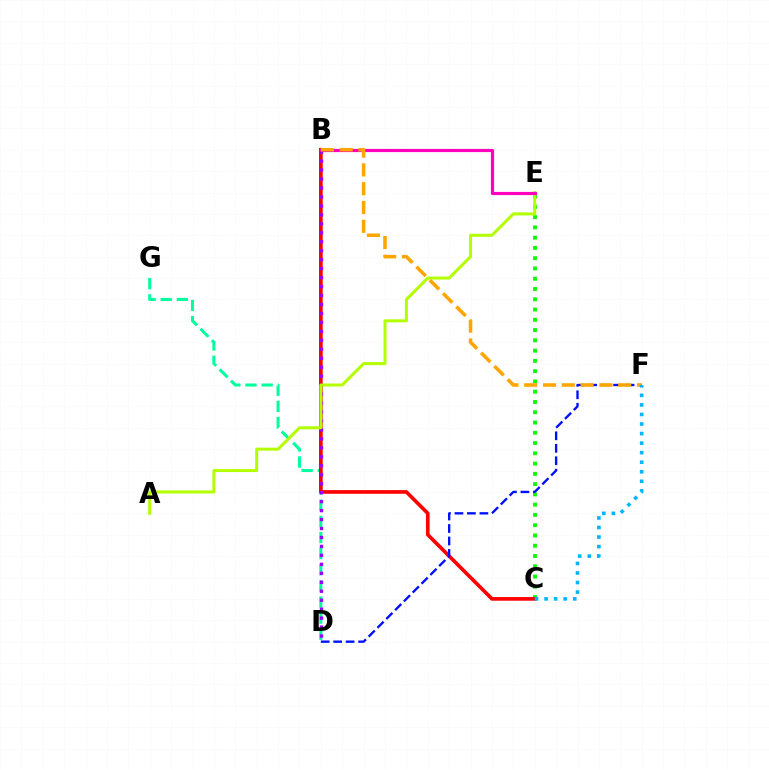{('D', 'G'): [{'color': '#00ff9d', 'line_style': 'dashed', 'thickness': 2.19}], ('C', 'E'): [{'color': '#08ff00', 'line_style': 'dotted', 'thickness': 2.79}], ('B', 'C'): [{'color': '#ff0000', 'line_style': 'solid', 'thickness': 2.64}], ('B', 'D'): [{'color': '#9b00ff', 'line_style': 'dotted', 'thickness': 2.43}], ('A', 'E'): [{'color': '#b3ff00', 'line_style': 'solid', 'thickness': 2.16}], ('D', 'F'): [{'color': '#0010ff', 'line_style': 'dashed', 'thickness': 1.69}], ('B', 'E'): [{'color': '#ff00bd', 'line_style': 'solid', 'thickness': 2.3}], ('B', 'F'): [{'color': '#ffa500', 'line_style': 'dashed', 'thickness': 2.55}], ('C', 'F'): [{'color': '#00b5ff', 'line_style': 'dotted', 'thickness': 2.6}]}